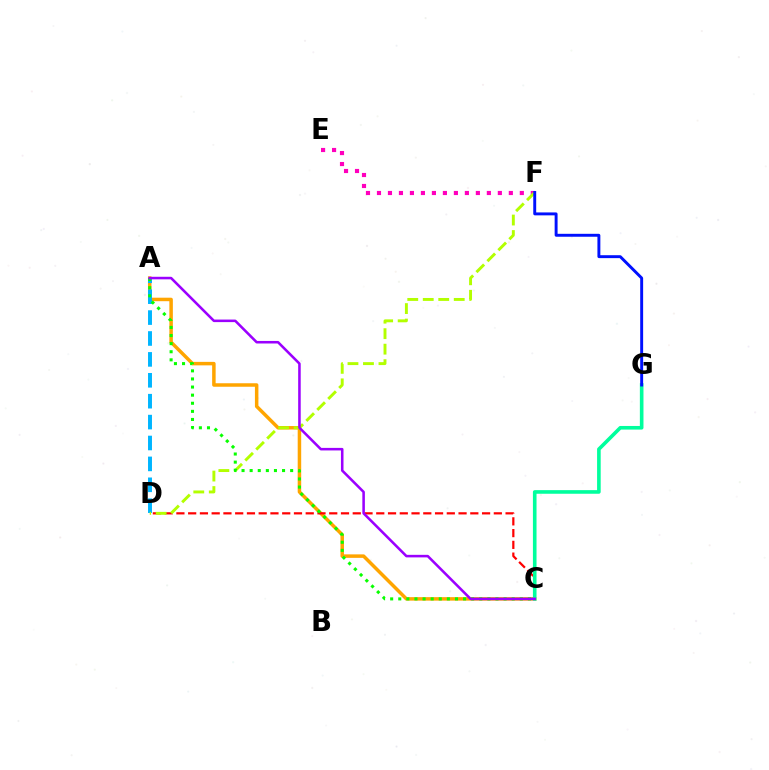{('A', 'C'): [{'color': '#ffa500', 'line_style': 'solid', 'thickness': 2.51}, {'color': '#08ff00', 'line_style': 'dotted', 'thickness': 2.2}, {'color': '#9b00ff', 'line_style': 'solid', 'thickness': 1.84}], ('C', 'D'): [{'color': '#ff0000', 'line_style': 'dashed', 'thickness': 1.6}], ('E', 'F'): [{'color': '#ff00bd', 'line_style': 'dotted', 'thickness': 2.99}], ('A', 'D'): [{'color': '#00b5ff', 'line_style': 'dashed', 'thickness': 2.84}], ('D', 'F'): [{'color': '#b3ff00', 'line_style': 'dashed', 'thickness': 2.1}], ('C', 'G'): [{'color': '#00ff9d', 'line_style': 'solid', 'thickness': 2.6}], ('F', 'G'): [{'color': '#0010ff', 'line_style': 'solid', 'thickness': 2.11}]}